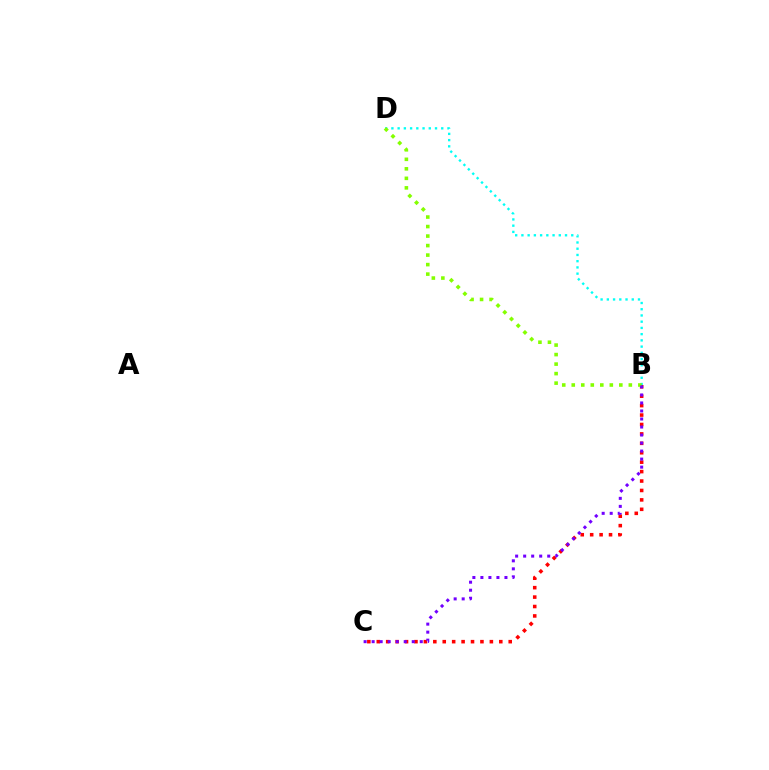{('B', 'D'): [{'color': '#00fff6', 'line_style': 'dotted', 'thickness': 1.69}, {'color': '#84ff00', 'line_style': 'dotted', 'thickness': 2.58}], ('B', 'C'): [{'color': '#ff0000', 'line_style': 'dotted', 'thickness': 2.56}, {'color': '#7200ff', 'line_style': 'dotted', 'thickness': 2.18}]}